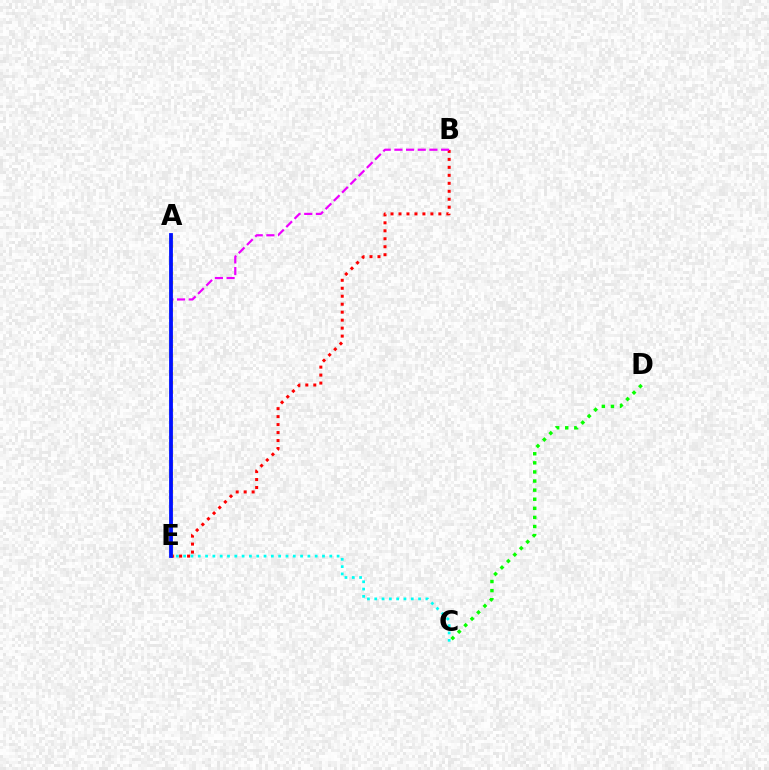{('C', 'D'): [{'color': '#08ff00', 'line_style': 'dotted', 'thickness': 2.47}], ('B', 'E'): [{'color': '#ff0000', 'line_style': 'dotted', 'thickness': 2.17}, {'color': '#ee00ff', 'line_style': 'dashed', 'thickness': 1.59}], ('C', 'E'): [{'color': '#00fff6', 'line_style': 'dotted', 'thickness': 1.99}], ('A', 'E'): [{'color': '#fcf500', 'line_style': 'dotted', 'thickness': 2.47}, {'color': '#0010ff', 'line_style': 'solid', 'thickness': 2.73}]}